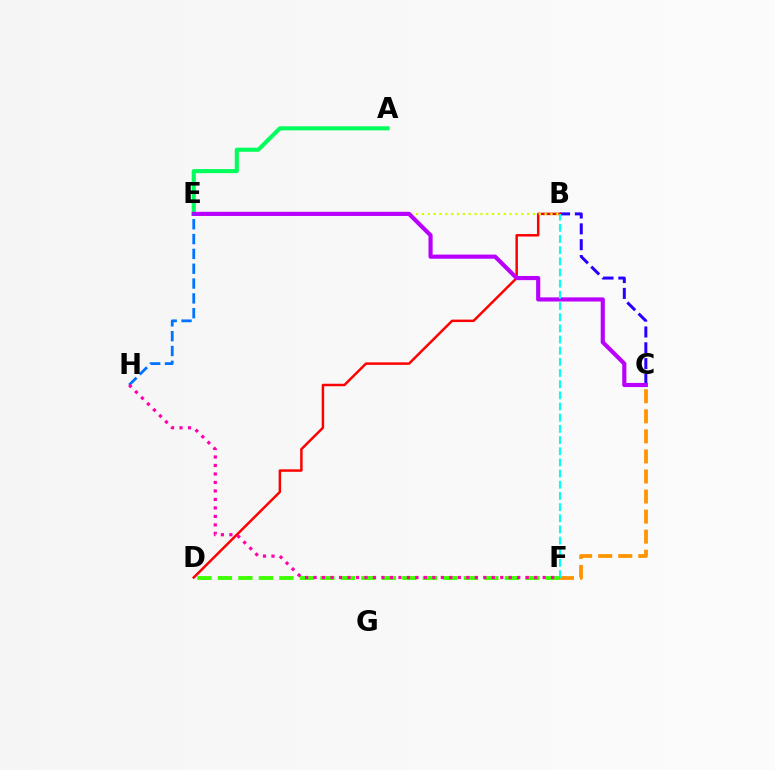{('A', 'E'): [{'color': '#00ff5c', 'line_style': 'solid', 'thickness': 2.95}], ('D', 'F'): [{'color': '#3dff00', 'line_style': 'dashed', 'thickness': 2.78}], ('B', 'C'): [{'color': '#2500ff', 'line_style': 'dashed', 'thickness': 2.15}], ('C', 'F'): [{'color': '#ff9400', 'line_style': 'dashed', 'thickness': 2.72}], ('B', 'D'): [{'color': '#ff0000', 'line_style': 'solid', 'thickness': 1.78}], ('B', 'E'): [{'color': '#d1ff00', 'line_style': 'dotted', 'thickness': 1.59}], ('C', 'E'): [{'color': '#b900ff', 'line_style': 'solid', 'thickness': 2.99}], ('B', 'F'): [{'color': '#00fff6', 'line_style': 'dashed', 'thickness': 1.52}], ('E', 'H'): [{'color': '#0074ff', 'line_style': 'dashed', 'thickness': 2.01}], ('F', 'H'): [{'color': '#ff00ac', 'line_style': 'dotted', 'thickness': 2.31}]}